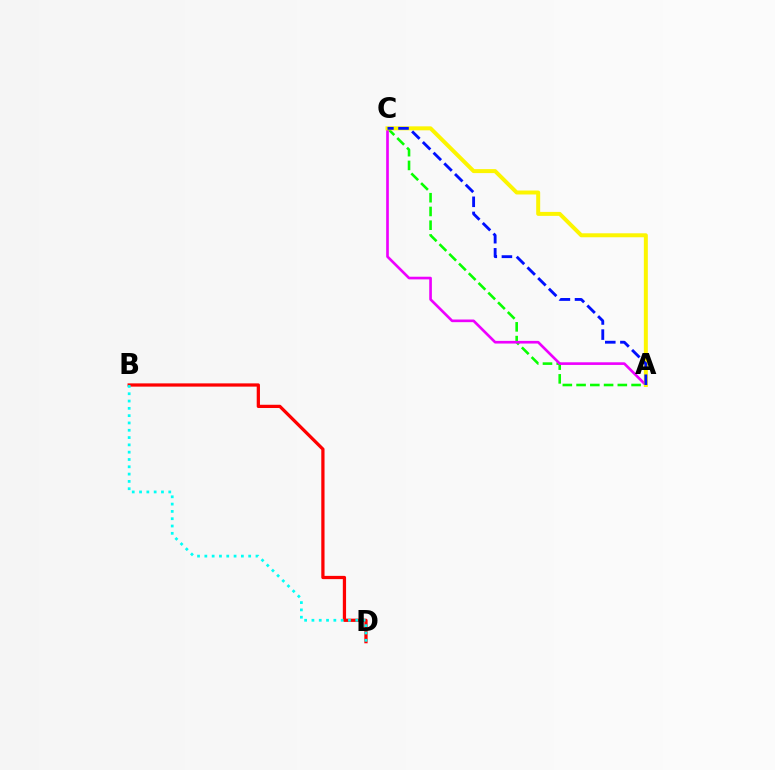{('B', 'D'): [{'color': '#ff0000', 'line_style': 'solid', 'thickness': 2.34}, {'color': '#00fff6', 'line_style': 'dotted', 'thickness': 1.98}], ('A', 'C'): [{'color': '#08ff00', 'line_style': 'dashed', 'thickness': 1.87}, {'color': '#ee00ff', 'line_style': 'solid', 'thickness': 1.91}, {'color': '#fcf500', 'line_style': 'solid', 'thickness': 2.87}, {'color': '#0010ff', 'line_style': 'dashed', 'thickness': 2.05}]}